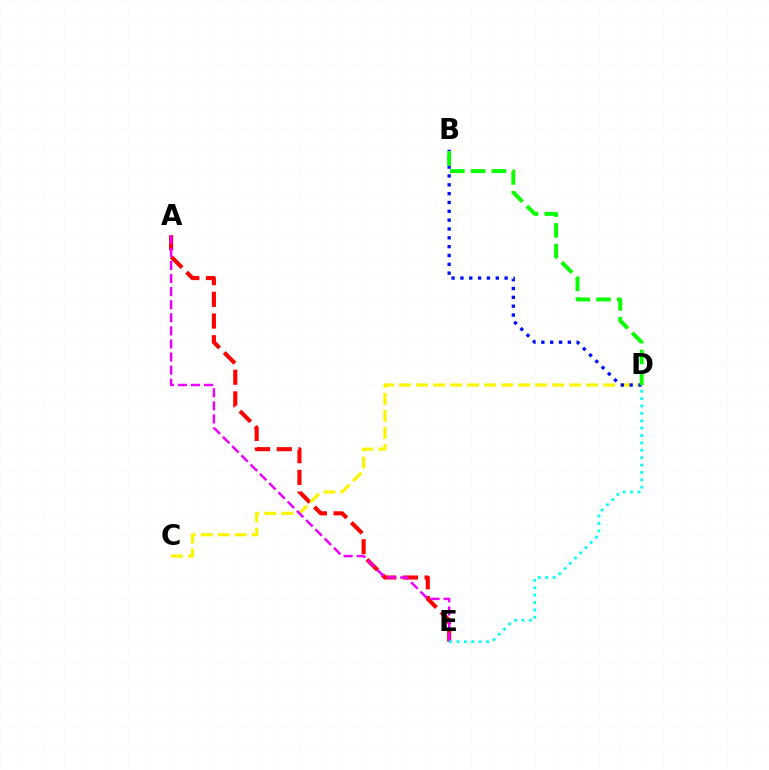{('A', 'E'): [{'color': '#ff0000', 'line_style': 'dashed', 'thickness': 2.95}, {'color': '#ee00ff', 'line_style': 'dashed', 'thickness': 1.78}], ('C', 'D'): [{'color': '#fcf500', 'line_style': 'dashed', 'thickness': 2.31}], ('B', 'D'): [{'color': '#0010ff', 'line_style': 'dotted', 'thickness': 2.4}, {'color': '#08ff00', 'line_style': 'dashed', 'thickness': 2.82}], ('D', 'E'): [{'color': '#00fff6', 'line_style': 'dotted', 'thickness': 2.01}]}